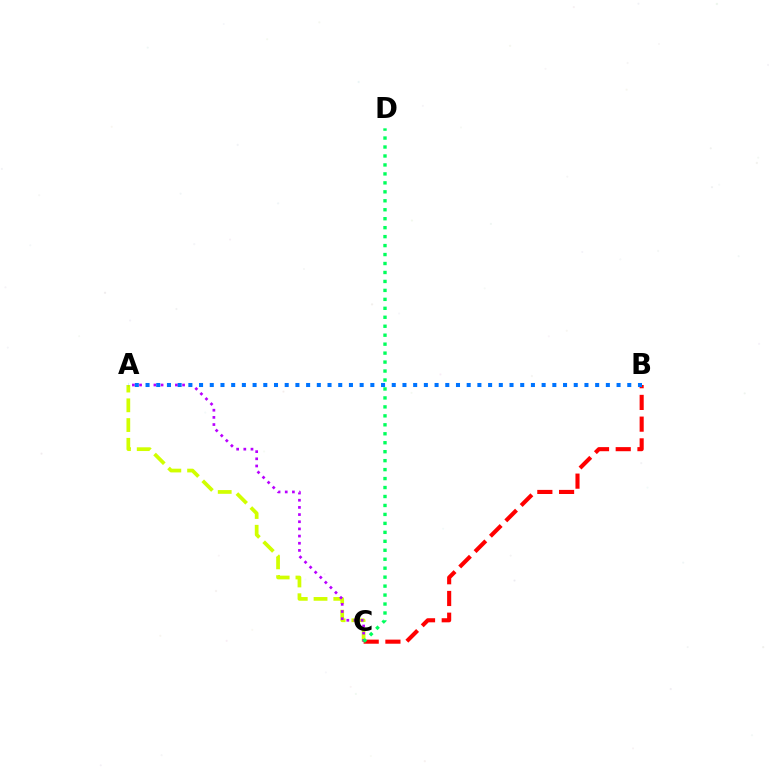{('A', 'C'): [{'color': '#d1ff00', 'line_style': 'dashed', 'thickness': 2.68}, {'color': '#b900ff', 'line_style': 'dotted', 'thickness': 1.95}], ('B', 'C'): [{'color': '#ff0000', 'line_style': 'dashed', 'thickness': 2.95}], ('A', 'B'): [{'color': '#0074ff', 'line_style': 'dotted', 'thickness': 2.91}], ('C', 'D'): [{'color': '#00ff5c', 'line_style': 'dotted', 'thickness': 2.43}]}